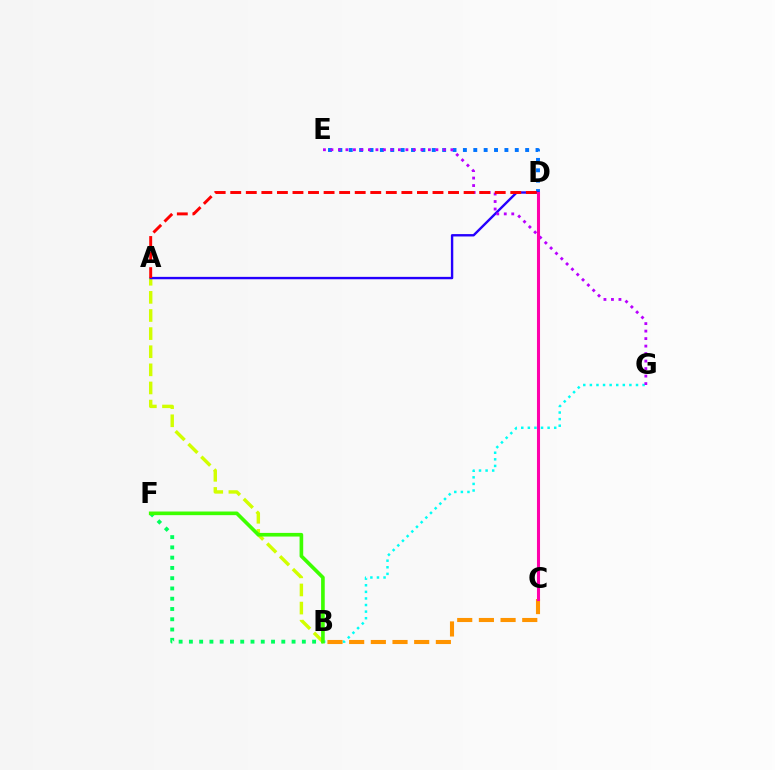{('D', 'E'): [{'color': '#0074ff', 'line_style': 'dotted', 'thickness': 2.82}], ('A', 'B'): [{'color': '#d1ff00', 'line_style': 'dashed', 'thickness': 2.46}], ('A', 'D'): [{'color': '#2500ff', 'line_style': 'solid', 'thickness': 1.72}, {'color': '#ff0000', 'line_style': 'dashed', 'thickness': 2.11}], ('B', 'F'): [{'color': '#00ff5c', 'line_style': 'dotted', 'thickness': 2.79}, {'color': '#3dff00', 'line_style': 'solid', 'thickness': 2.62}], ('B', 'G'): [{'color': '#00fff6', 'line_style': 'dotted', 'thickness': 1.79}], ('B', 'C'): [{'color': '#ff9400', 'line_style': 'dashed', 'thickness': 2.94}], ('E', 'G'): [{'color': '#b900ff', 'line_style': 'dotted', 'thickness': 2.04}], ('C', 'D'): [{'color': '#ff00ac', 'line_style': 'solid', 'thickness': 2.21}]}